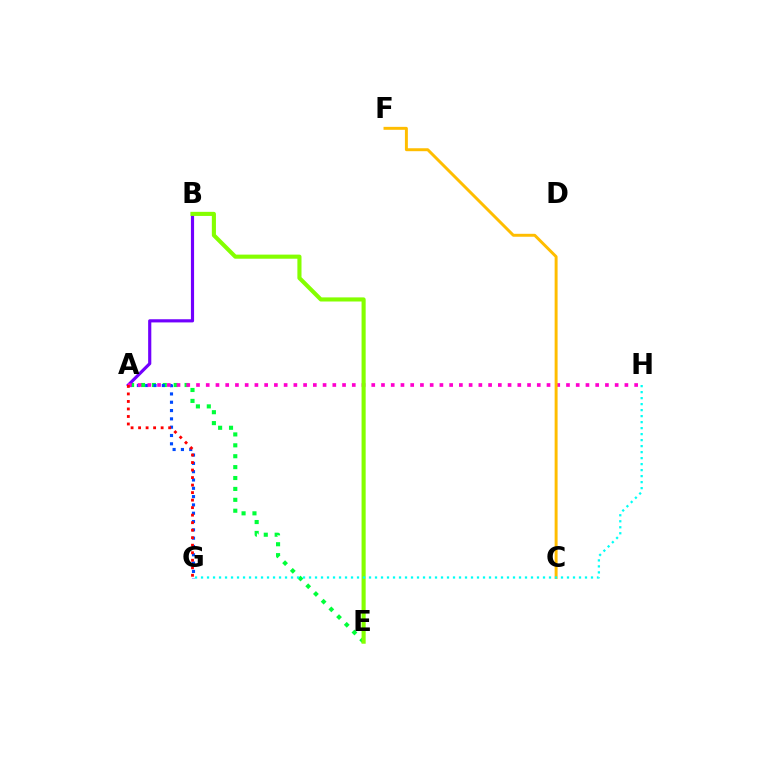{('A', 'E'): [{'color': '#00ff39', 'line_style': 'dotted', 'thickness': 2.96}], ('A', 'B'): [{'color': '#7200ff', 'line_style': 'solid', 'thickness': 2.28}], ('A', 'G'): [{'color': '#004bff', 'line_style': 'dotted', 'thickness': 2.26}, {'color': '#ff0000', 'line_style': 'dotted', 'thickness': 2.04}], ('A', 'H'): [{'color': '#ff00cf', 'line_style': 'dotted', 'thickness': 2.65}], ('B', 'E'): [{'color': '#84ff00', 'line_style': 'solid', 'thickness': 2.96}], ('C', 'F'): [{'color': '#ffbd00', 'line_style': 'solid', 'thickness': 2.12}], ('G', 'H'): [{'color': '#00fff6', 'line_style': 'dotted', 'thickness': 1.63}]}